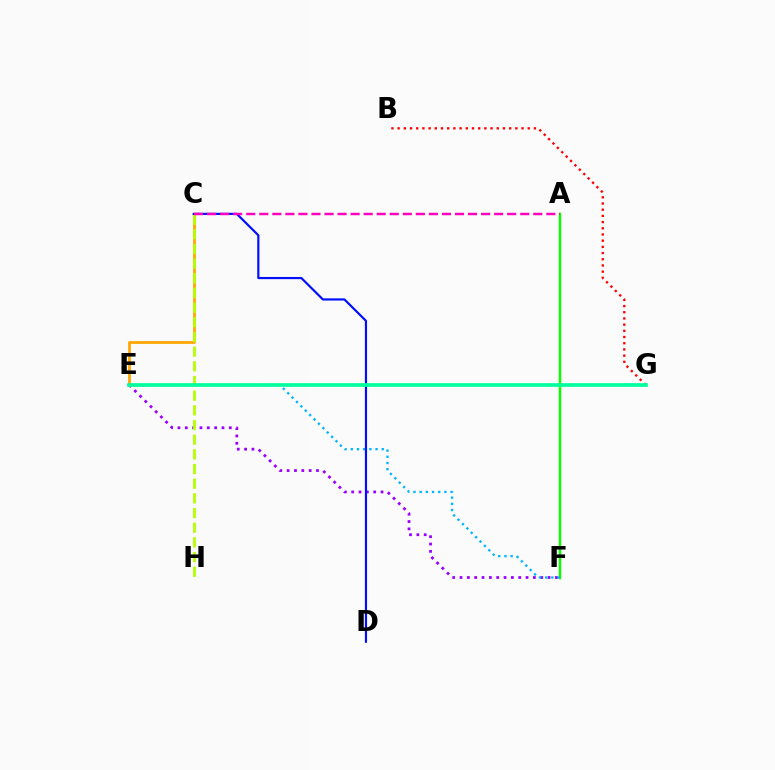{('B', 'G'): [{'color': '#ff0000', 'line_style': 'dotted', 'thickness': 1.68}], ('E', 'F'): [{'color': '#9b00ff', 'line_style': 'dotted', 'thickness': 1.99}, {'color': '#00b5ff', 'line_style': 'dotted', 'thickness': 1.68}], ('C', 'E'): [{'color': '#ffa500', 'line_style': 'solid', 'thickness': 1.96}], ('A', 'F'): [{'color': '#08ff00', 'line_style': 'solid', 'thickness': 1.77}], ('C', 'H'): [{'color': '#b3ff00', 'line_style': 'dashed', 'thickness': 1.99}], ('C', 'D'): [{'color': '#0010ff', 'line_style': 'solid', 'thickness': 1.58}], ('E', 'G'): [{'color': '#00ff9d', 'line_style': 'solid', 'thickness': 2.67}], ('A', 'C'): [{'color': '#ff00bd', 'line_style': 'dashed', 'thickness': 1.77}]}